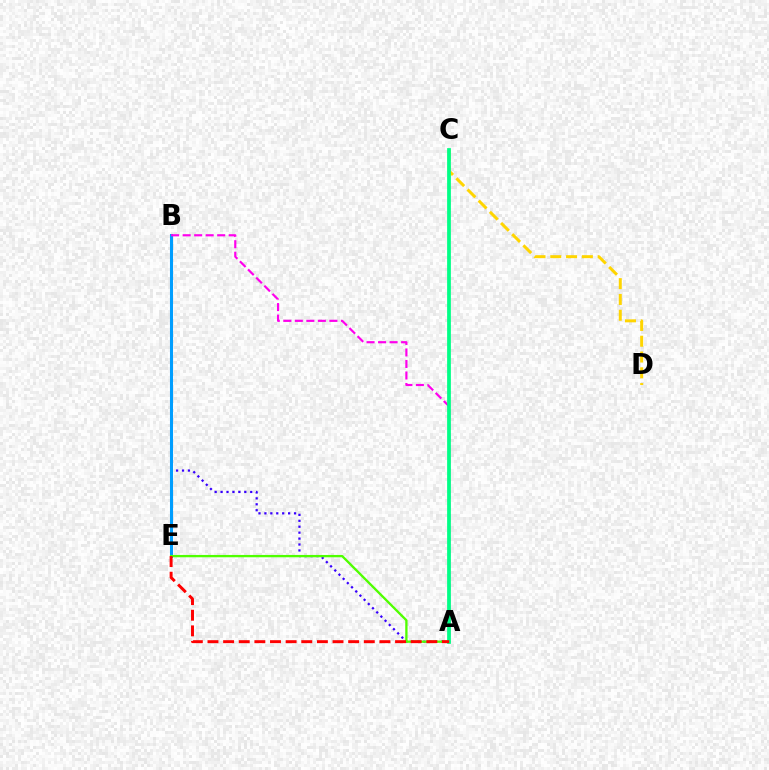{('A', 'B'): [{'color': '#3700ff', 'line_style': 'dotted', 'thickness': 1.61}, {'color': '#ff00ed', 'line_style': 'dashed', 'thickness': 1.56}], ('C', 'D'): [{'color': '#ffd500', 'line_style': 'dashed', 'thickness': 2.15}], ('B', 'E'): [{'color': '#009eff', 'line_style': 'solid', 'thickness': 2.2}], ('A', 'E'): [{'color': '#4fff00', 'line_style': 'solid', 'thickness': 1.67}, {'color': '#ff0000', 'line_style': 'dashed', 'thickness': 2.12}], ('A', 'C'): [{'color': '#00ff86', 'line_style': 'solid', 'thickness': 2.7}]}